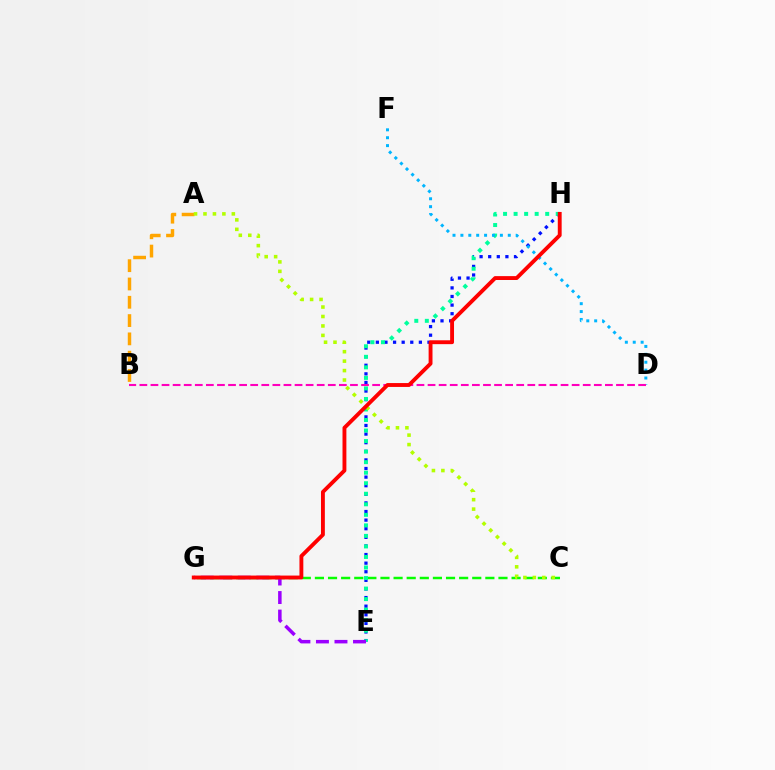{('C', 'G'): [{'color': '#08ff00', 'line_style': 'dashed', 'thickness': 1.78}], ('E', 'H'): [{'color': '#0010ff', 'line_style': 'dotted', 'thickness': 2.34}, {'color': '#00ff9d', 'line_style': 'dotted', 'thickness': 2.86}], ('A', 'B'): [{'color': '#ffa500', 'line_style': 'dashed', 'thickness': 2.49}], ('D', 'F'): [{'color': '#00b5ff', 'line_style': 'dotted', 'thickness': 2.15}], ('B', 'D'): [{'color': '#ff00bd', 'line_style': 'dashed', 'thickness': 1.51}], ('A', 'C'): [{'color': '#b3ff00', 'line_style': 'dotted', 'thickness': 2.57}], ('E', 'G'): [{'color': '#9b00ff', 'line_style': 'dashed', 'thickness': 2.52}], ('G', 'H'): [{'color': '#ff0000', 'line_style': 'solid', 'thickness': 2.79}]}